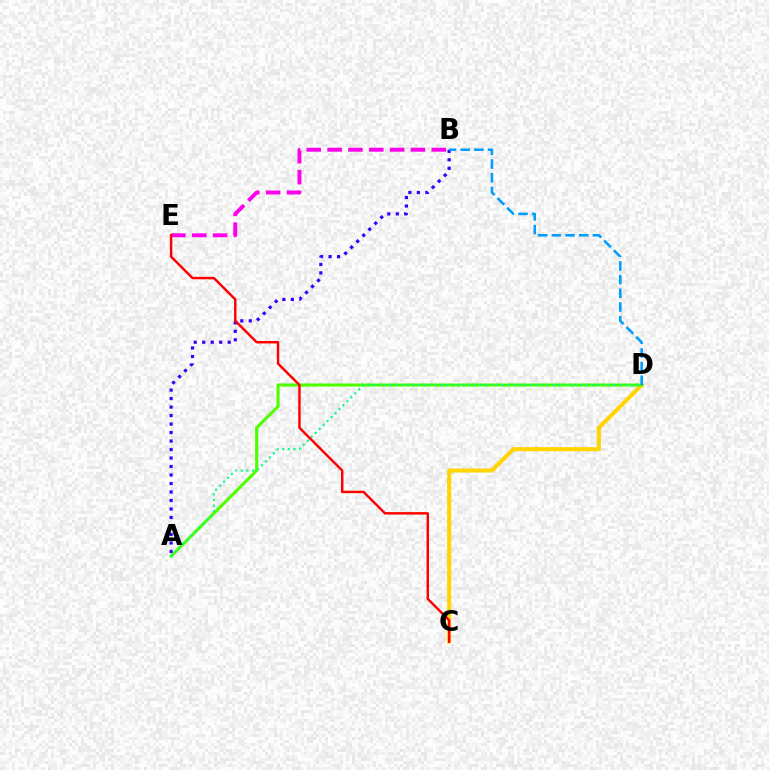{('B', 'E'): [{'color': '#ff00ed', 'line_style': 'dashed', 'thickness': 2.83}], ('C', 'D'): [{'color': '#ffd500', 'line_style': 'solid', 'thickness': 2.91}], ('A', 'D'): [{'color': '#4fff00', 'line_style': 'solid', 'thickness': 2.23}, {'color': '#00ff86', 'line_style': 'dotted', 'thickness': 1.52}], ('A', 'B'): [{'color': '#3700ff', 'line_style': 'dotted', 'thickness': 2.31}], ('C', 'E'): [{'color': '#ff0000', 'line_style': 'solid', 'thickness': 1.76}], ('B', 'D'): [{'color': '#009eff', 'line_style': 'dashed', 'thickness': 1.86}]}